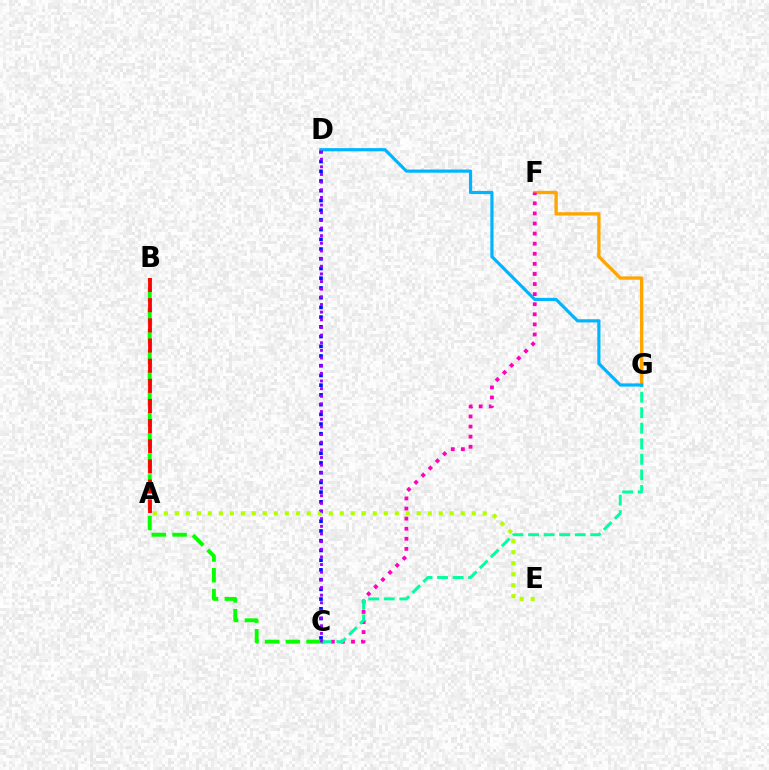{('F', 'G'): [{'color': '#ffa500', 'line_style': 'solid', 'thickness': 2.39}], ('C', 'F'): [{'color': '#ff00bd', 'line_style': 'dotted', 'thickness': 2.74}], ('C', 'D'): [{'color': '#0010ff', 'line_style': 'dotted', 'thickness': 2.64}, {'color': '#9b00ff', 'line_style': 'dotted', 'thickness': 2.08}], ('B', 'C'): [{'color': '#08ff00', 'line_style': 'dashed', 'thickness': 2.82}], ('C', 'G'): [{'color': '#00ff9d', 'line_style': 'dashed', 'thickness': 2.11}], ('D', 'G'): [{'color': '#00b5ff', 'line_style': 'solid', 'thickness': 2.29}], ('A', 'B'): [{'color': '#ff0000', 'line_style': 'dashed', 'thickness': 2.74}], ('A', 'E'): [{'color': '#b3ff00', 'line_style': 'dotted', 'thickness': 2.99}]}